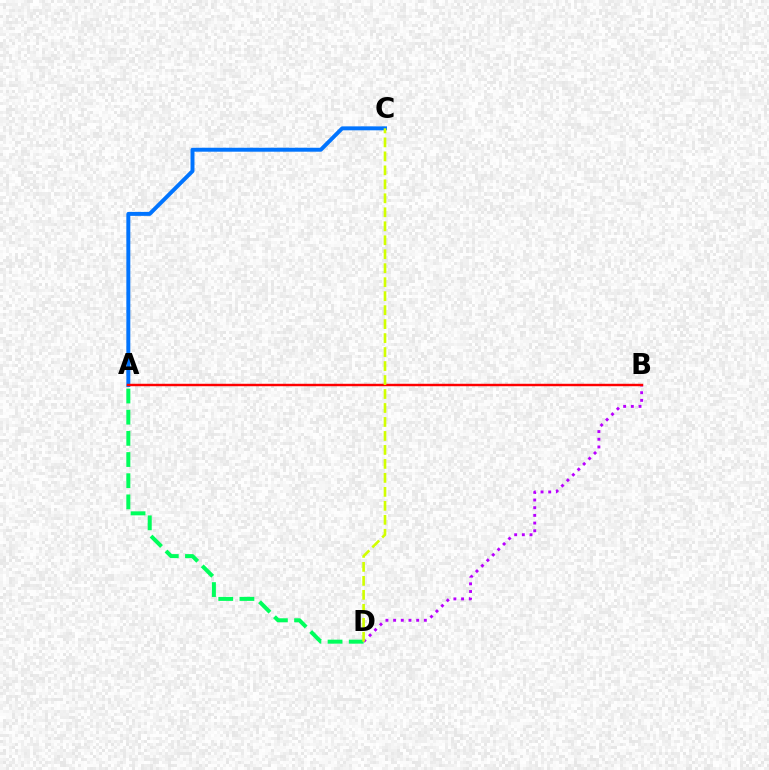{('A', 'C'): [{'color': '#0074ff', 'line_style': 'solid', 'thickness': 2.85}], ('A', 'D'): [{'color': '#00ff5c', 'line_style': 'dashed', 'thickness': 2.88}], ('B', 'D'): [{'color': '#b900ff', 'line_style': 'dotted', 'thickness': 2.09}], ('A', 'B'): [{'color': '#ff0000', 'line_style': 'solid', 'thickness': 1.75}], ('C', 'D'): [{'color': '#d1ff00', 'line_style': 'dashed', 'thickness': 1.9}]}